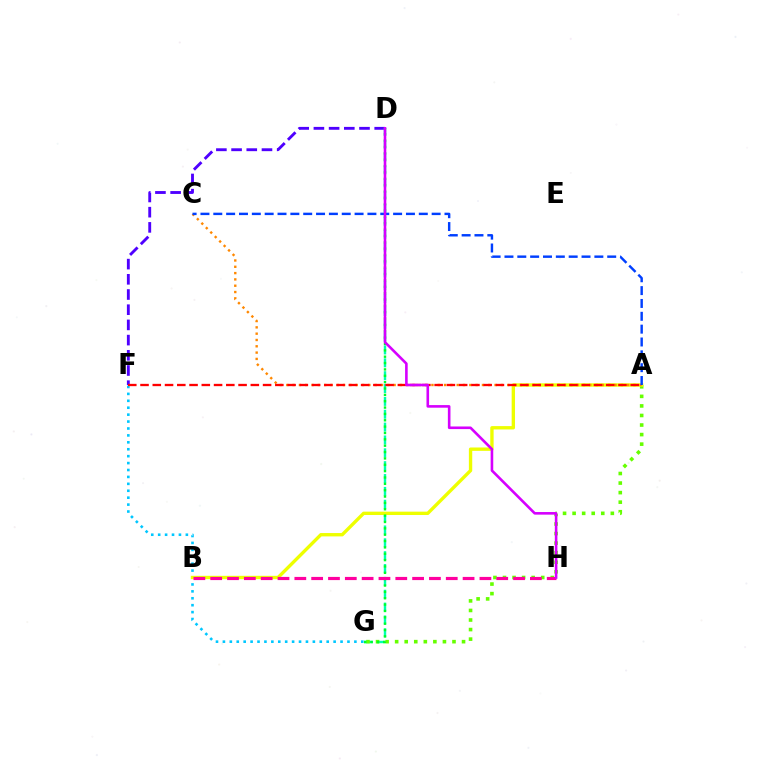{('D', 'F'): [{'color': '#4f00ff', 'line_style': 'dashed', 'thickness': 2.06}], ('D', 'G'): [{'color': '#00ffaf', 'line_style': 'dashed', 'thickness': 1.75}, {'color': '#00ff27', 'line_style': 'dotted', 'thickness': 1.73}], ('A', 'G'): [{'color': '#66ff00', 'line_style': 'dotted', 'thickness': 2.6}], ('F', 'G'): [{'color': '#00c7ff', 'line_style': 'dotted', 'thickness': 1.88}], ('A', 'B'): [{'color': '#eeff00', 'line_style': 'solid', 'thickness': 2.42}], ('B', 'H'): [{'color': '#ff00a0', 'line_style': 'dashed', 'thickness': 2.29}], ('A', 'C'): [{'color': '#ff8800', 'line_style': 'dotted', 'thickness': 1.71}, {'color': '#003fff', 'line_style': 'dashed', 'thickness': 1.74}], ('A', 'F'): [{'color': '#ff0000', 'line_style': 'dashed', 'thickness': 1.66}], ('D', 'H'): [{'color': '#d600ff', 'line_style': 'solid', 'thickness': 1.88}]}